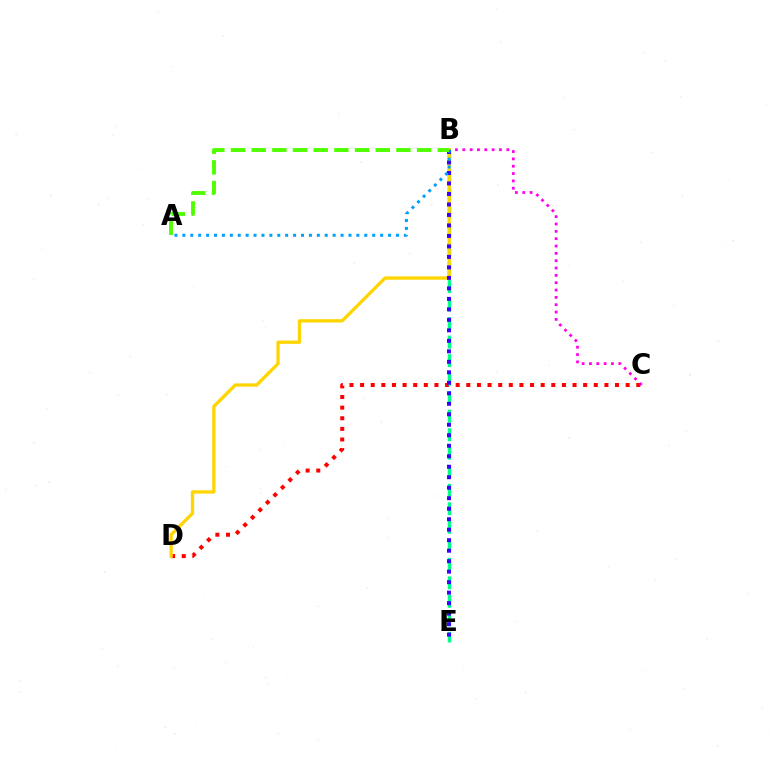{('C', 'D'): [{'color': '#ff0000', 'line_style': 'dotted', 'thickness': 2.89}], ('B', 'E'): [{'color': '#00ff86', 'line_style': 'dashed', 'thickness': 2.52}, {'color': '#3700ff', 'line_style': 'dotted', 'thickness': 2.85}], ('B', 'C'): [{'color': '#ff00ed', 'line_style': 'dotted', 'thickness': 1.99}], ('B', 'D'): [{'color': '#ffd500', 'line_style': 'solid', 'thickness': 2.38}], ('A', 'B'): [{'color': '#009eff', 'line_style': 'dotted', 'thickness': 2.15}, {'color': '#4fff00', 'line_style': 'dashed', 'thickness': 2.81}]}